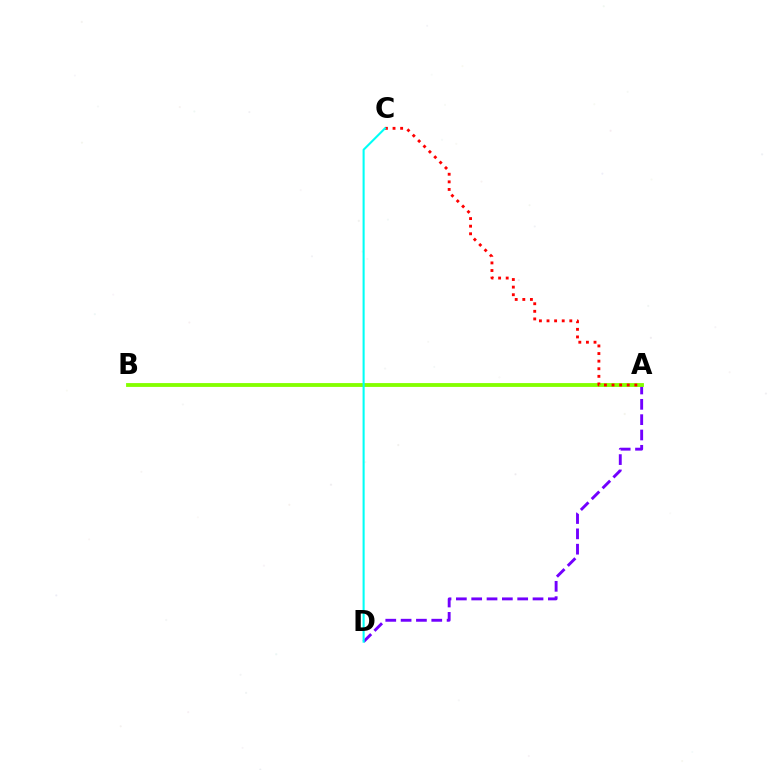{('A', 'D'): [{'color': '#7200ff', 'line_style': 'dashed', 'thickness': 2.08}], ('A', 'B'): [{'color': '#84ff00', 'line_style': 'solid', 'thickness': 2.76}], ('A', 'C'): [{'color': '#ff0000', 'line_style': 'dotted', 'thickness': 2.06}], ('C', 'D'): [{'color': '#00fff6', 'line_style': 'solid', 'thickness': 1.5}]}